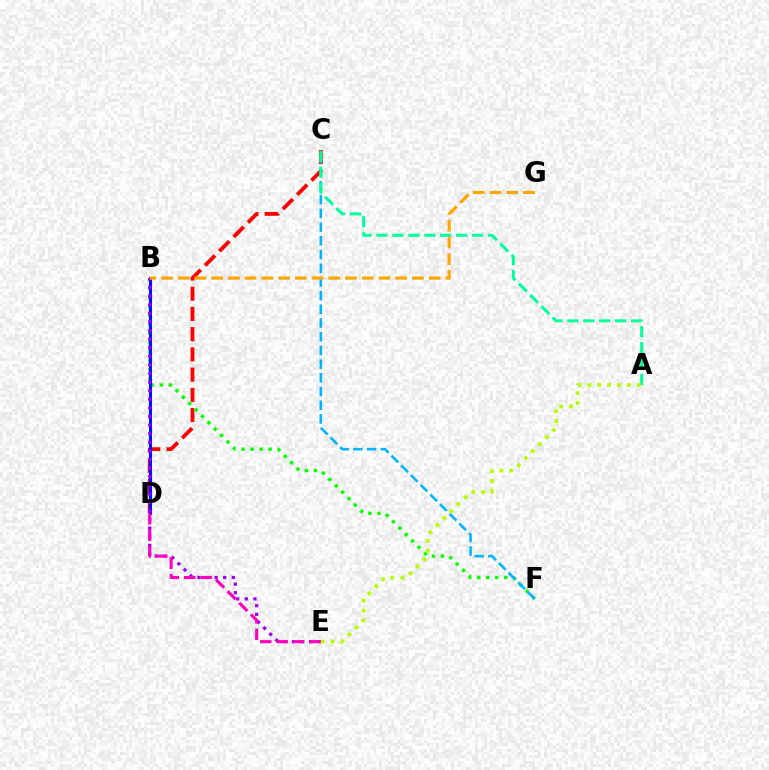{('C', 'D'): [{'color': '#ff0000', 'line_style': 'dashed', 'thickness': 2.75}], ('B', 'F'): [{'color': '#08ff00', 'line_style': 'dotted', 'thickness': 2.45}], ('B', 'D'): [{'color': '#0010ff', 'line_style': 'solid', 'thickness': 2.19}], ('B', 'E'): [{'color': '#9b00ff', 'line_style': 'dotted', 'thickness': 2.34}], ('C', 'F'): [{'color': '#00b5ff', 'line_style': 'dashed', 'thickness': 1.86}], ('A', 'C'): [{'color': '#00ff9d', 'line_style': 'dashed', 'thickness': 2.16}], ('B', 'G'): [{'color': '#ffa500', 'line_style': 'dashed', 'thickness': 2.27}], ('D', 'E'): [{'color': '#ff00bd', 'line_style': 'dashed', 'thickness': 2.23}], ('A', 'E'): [{'color': '#b3ff00', 'line_style': 'dotted', 'thickness': 2.69}]}